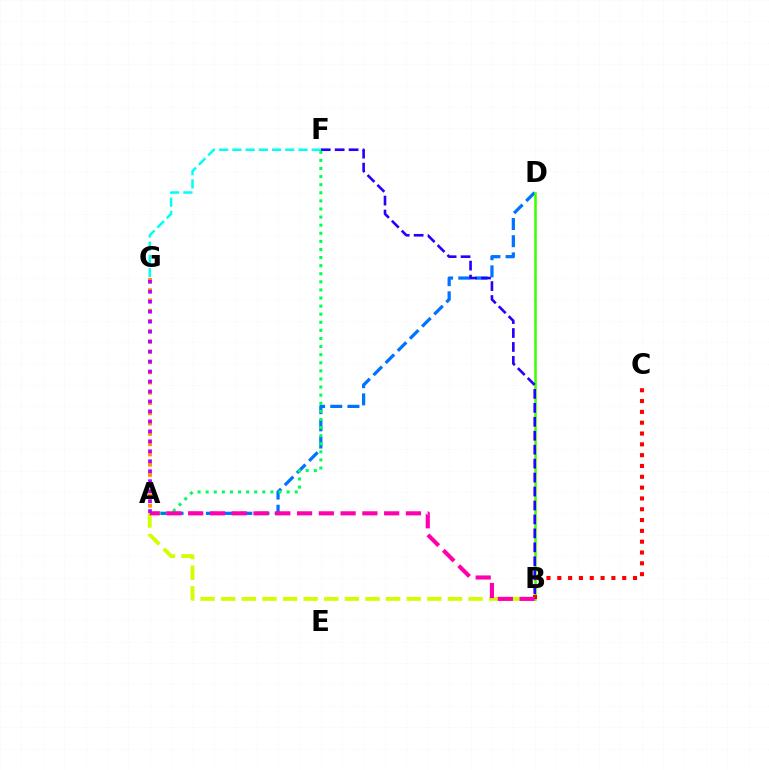{('A', 'G'): [{'color': '#ff9400', 'line_style': 'dotted', 'thickness': 2.79}, {'color': '#b900ff', 'line_style': 'dotted', 'thickness': 2.71}], ('A', 'D'): [{'color': '#0074ff', 'line_style': 'dashed', 'thickness': 2.33}], ('B', 'D'): [{'color': '#3dff00', 'line_style': 'solid', 'thickness': 1.83}], ('B', 'C'): [{'color': '#ff0000', 'line_style': 'dotted', 'thickness': 2.94}], ('A', 'B'): [{'color': '#d1ff00', 'line_style': 'dashed', 'thickness': 2.8}, {'color': '#ff00ac', 'line_style': 'dashed', 'thickness': 2.96}], ('B', 'F'): [{'color': '#2500ff', 'line_style': 'dashed', 'thickness': 1.89}], ('F', 'G'): [{'color': '#00fff6', 'line_style': 'dashed', 'thickness': 1.8}], ('A', 'F'): [{'color': '#00ff5c', 'line_style': 'dotted', 'thickness': 2.2}]}